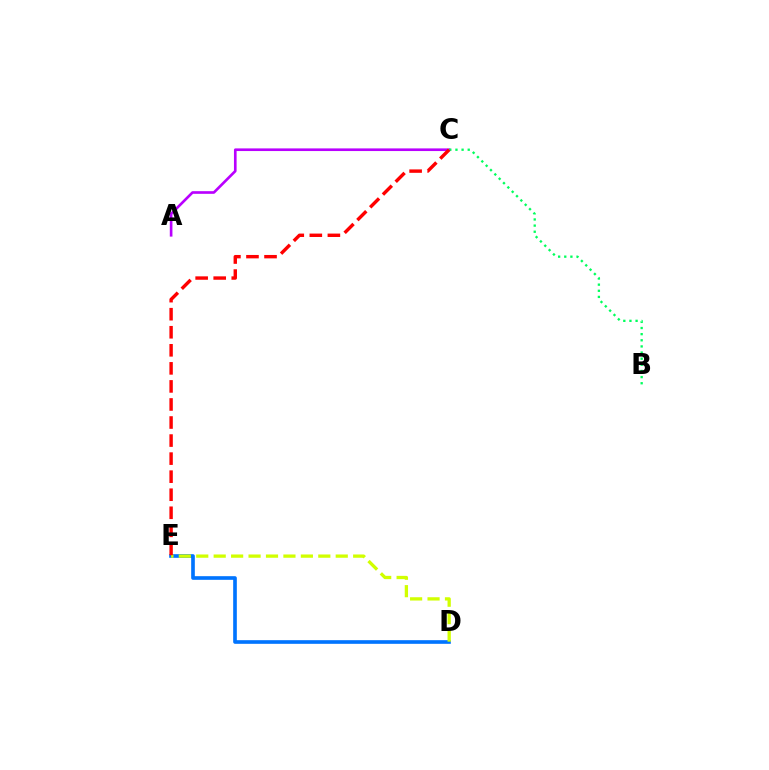{('D', 'E'): [{'color': '#0074ff', 'line_style': 'solid', 'thickness': 2.63}, {'color': '#d1ff00', 'line_style': 'dashed', 'thickness': 2.37}], ('A', 'C'): [{'color': '#b900ff', 'line_style': 'solid', 'thickness': 1.91}], ('B', 'C'): [{'color': '#00ff5c', 'line_style': 'dotted', 'thickness': 1.67}], ('C', 'E'): [{'color': '#ff0000', 'line_style': 'dashed', 'thickness': 2.45}]}